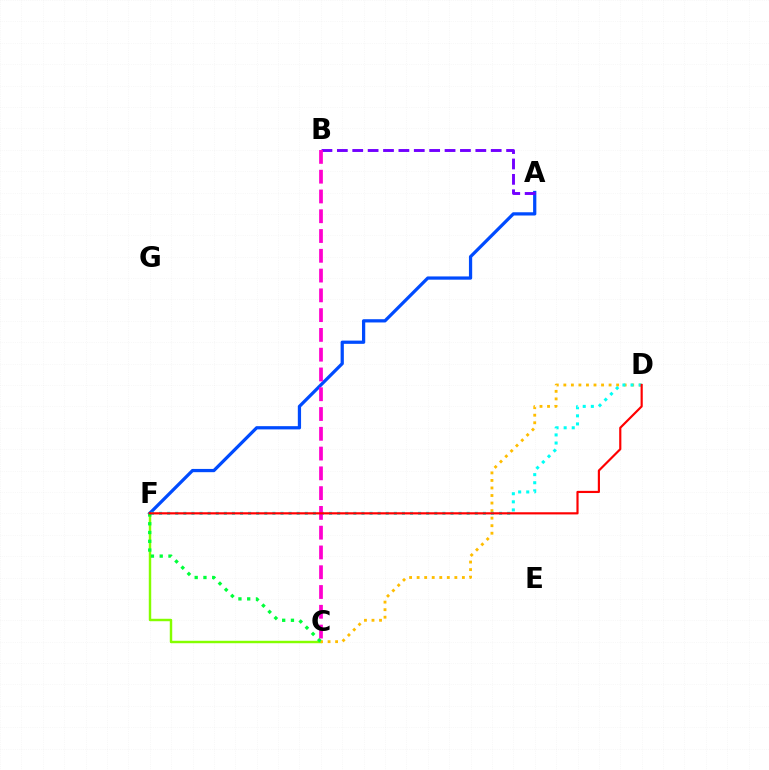{('C', 'F'): [{'color': '#84ff00', 'line_style': 'solid', 'thickness': 1.76}, {'color': '#00ff39', 'line_style': 'dotted', 'thickness': 2.38}], ('C', 'D'): [{'color': '#ffbd00', 'line_style': 'dotted', 'thickness': 2.05}], ('A', 'F'): [{'color': '#004bff', 'line_style': 'solid', 'thickness': 2.34}], ('D', 'F'): [{'color': '#00fff6', 'line_style': 'dotted', 'thickness': 2.2}, {'color': '#ff0000', 'line_style': 'solid', 'thickness': 1.56}], ('A', 'B'): [{'color': '#7200ff', 'line_style': 'dashed', 'thickness': 2.09}], ('B', 'C'): [{'color': '#ff00cf', 'line_style': 'dashed', 'thickness': 2.69}]}